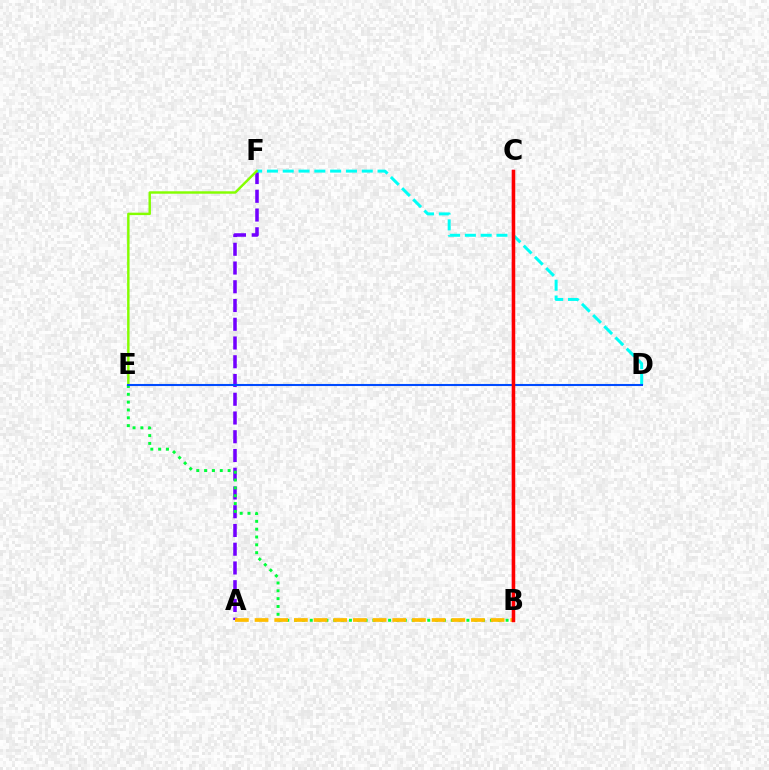{('A', 'F'): [{'color': '#7200ff', 'line_style': 'dashed', 'thickness': 2.55}], ('B', 'C'): [{'color': '#ff00cf', 'line_style': 'solid', 'thickness': 1.63}, {'color': '#ff0000', 'line_style': 'solid', 'thickness': 2.51}], ('D', 'F'): [{'color': '#00fff6', 'line_style': 'dashed', 'thickness': 2.15}], ('E', 'F'): [{'color': '#84ff00', 'line_style': 'solid', 'thickness': 1.76}], ('B', 'E'): [{'color': '#00ff39', 'line_style': 'dotted', 'thickness': 2.13}], ('A', 'B'): [{'color': '#ffbd00', 'line_style': 'dashed', 'thickness': 2.67}], ('D', 'E'): [{'color': '#004bff', 'line_style': 'solid', 'thickness': 1.5}]}